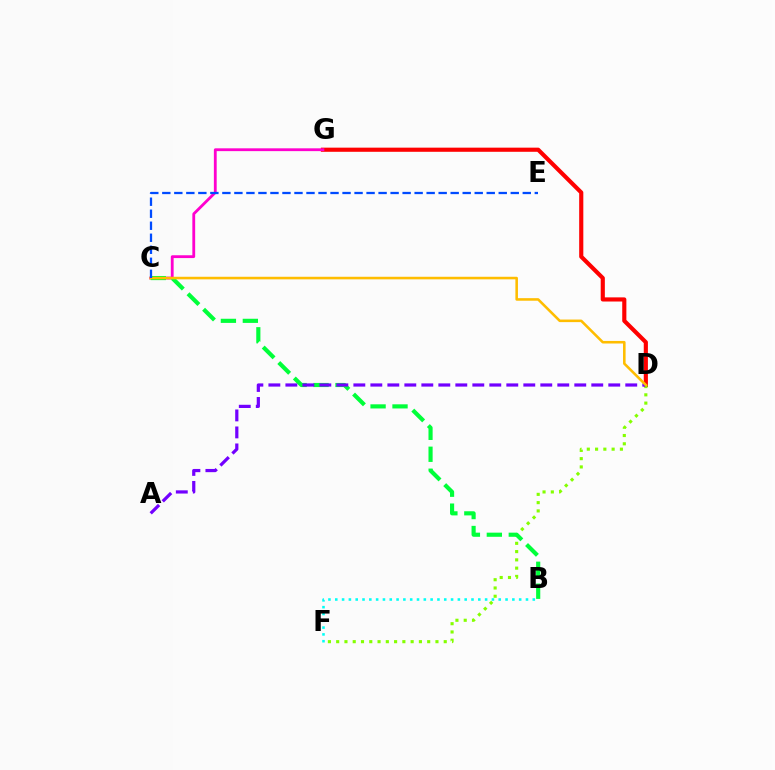{('D', 'G'): [{'color': '#ff0000', 'line_style': 'solid', 'thickness': 2.98}], ('D', 'F'): [{'color': '#84ff00', 'line_style': 'dotted', 'thickness': 2.25}], ('C', 'G'): [{'color': '#ff00cf', 'line_style': 'solid', 'thickness': 2.03}], ('B', 'C'): [{'color': '#00ff39', 'line_style': 'dashed', 'thickness': 2.98}], ('A', 'D'): [{'color': '#7200ff', 'line_style': 'dashed', 'thickness': 2.31}], ('C', 'D'): [{'color': '#ffbd00', 'line_style': 'solid', 'thickness': 1.85}], ('C', 'E'): [{'color': '#004bff', 'line_style': 'dashed', 'thickness': 1.63}], ('B', 'F'): [{'color': '#00fff6', 'line_style': 'dotted', 'thickness': 1.85}]}